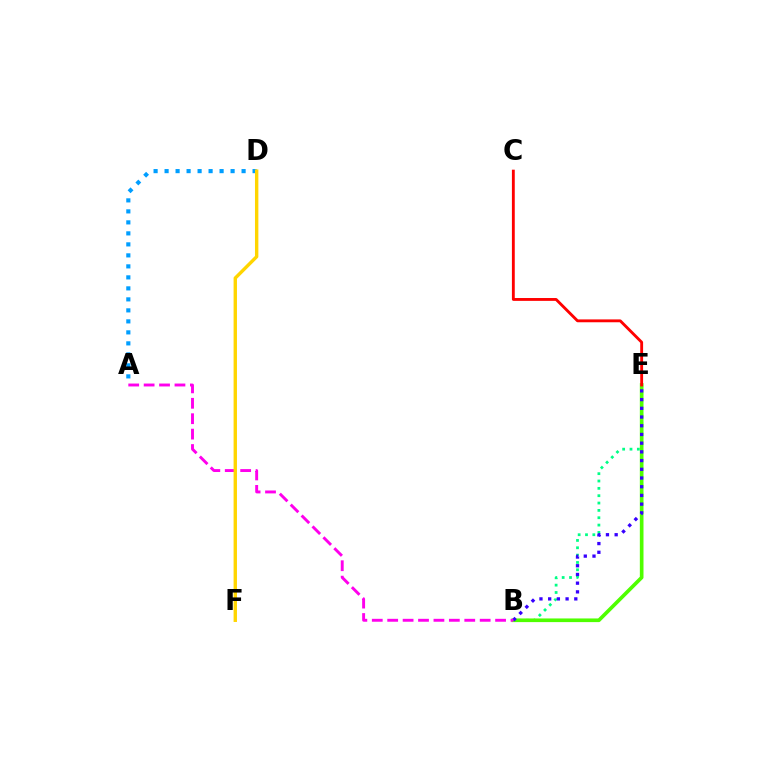{('B', 'E'): [{'color': '#00ff86', 'line_style': 'dotted', 'thickness': 2.0}, {'color': '#4fff00', 'line_style': 'solid', 'thickness': 2.63}, {'color': '#3700ff', 'line_style': 'dotted', 'thickness': 2.37}], ('C', 'E'): [{'color': '#ff0000', 'line_style': 'solid', 'thickness': 2.05}], ('A', 'B'): [{'color': '#ff00ed', 'line_style': 'dashed', 'thickness': 2.09}], ('A', 'D'): [{'color': '#009eff', 'line_style': 'dotted', 'thickness': 2.99}], ('D', 'F'): [{'color': '#ffd500', 'line_style': 'solid', 'thickness': 2.44}]}